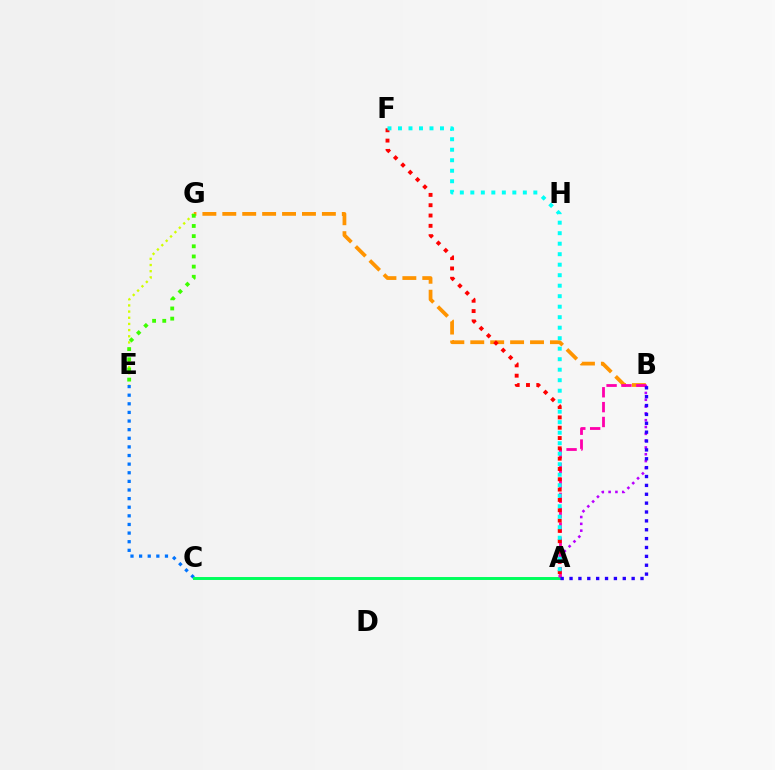{('C', 'E'): [{'color': '#0074ff', 'line_style': 'dotted', 'thickness': 2.34}], ('A', 'C'): [{'color': '#00ff5c', 'line_style': 'solid', 'thickness': 2.13}], ('B', 'G'): [{'color': '#ff9400', 'line_style': 'dashed', 'thickness': 2.71}], ('A', 'B'): [{'color': '#b900ff', 'line_style': 'dotted', 'thickness': 1.85}, {'color': '#ff00ac', 'line_style': 'dashed', 'thickness': 2.02}, {'color': '#2500ff', 'line_style': 'dotted', 'thickness': 2.41}], ('E', 'G'): [{'color': '#d1ff00', 'line_style': 'dotted', 'thickness': 1.68}, {'color': '#3dff00', 'line_style': 'dotted', 'thickness': 2.76}], ('A', 'F'): [{'color': '#ff0000', 'line_style': 'dotted', 'thickness': 2.8}, {'color': '#00fff6', 'line_style': 'dotted', 'thickness': 2.85}]}